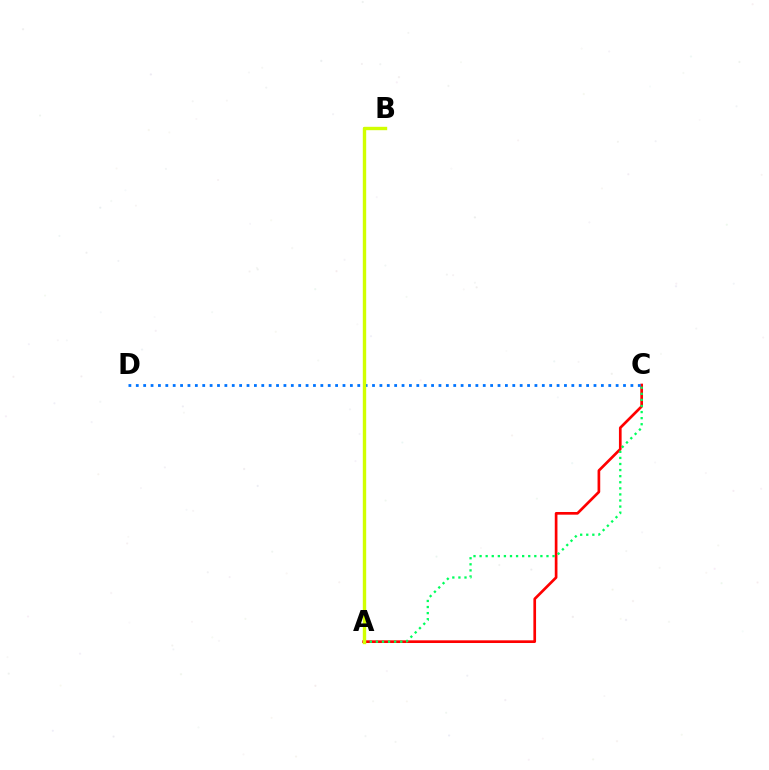{('A', 'C'): [{'color': '#ff0000', 'line_style': 'solid', 'thickness': 1.93}, {'color': '#00ff5c', 'line_style': 'dotted', 'thickness': 1.65}], ('C', 'D'): [{'color': '#0074ff', 'line_style': 'dotted', 'thickness': 2.01}], ('A', 'B'): [{'color': '#b900ff', 'line_style': 'solid', 'thickness': 1.98}, {'color': '#d1ff00', 'line_style': 'solid', 'thickness': 2.44}]}